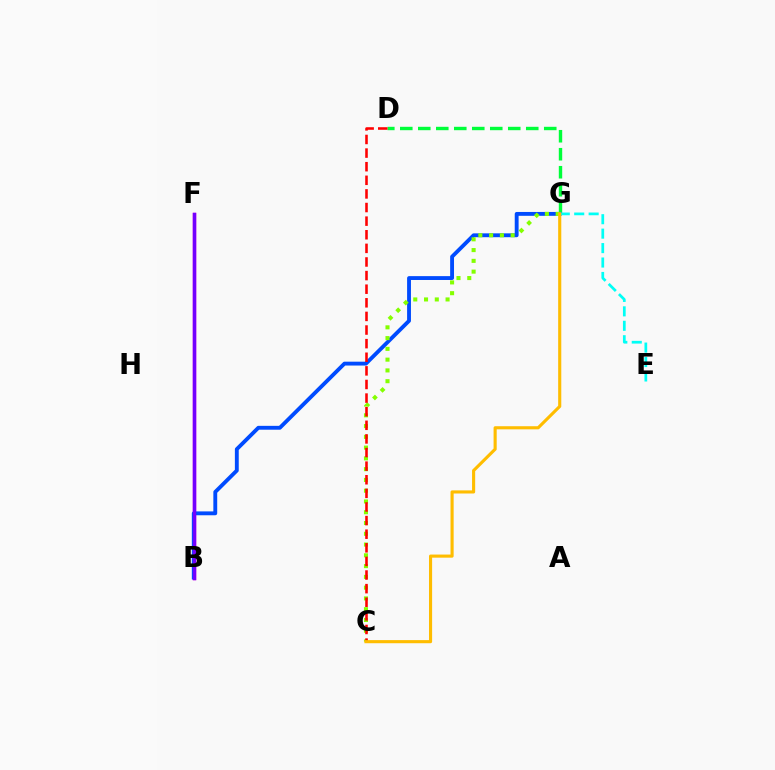{('B', 'F'): [{'color': '#ff00cf', 'line_style': 'solid', 'thickness': 2.46}, {'color': '#7200ff', 'line_style': 'solid', 'thickness': 2.45}], ('D', 'G'): [{'color': '#00ff39', 'line_style': 'dashed', 'thickness': 2.44}], ('B', 'G'): [{'color': '#004bff', 'line_style': 'solid', 'thickness': 2.78}], ('C', 'G'): [{'color': '#84ff00', 'line_style': 'dotted', 'thickness': 2.93}, {'color': '#ffbd00', 'line_style': 'solid', 'thickness': 2.24}], ('C', 'D'): [{'color': '#ff0000', 'line_style': 'dashed', 'thickness': 1.85}], ('E', 'G'): [{'color': '#00fff6', 'line_style': 'dashed', 'thickness': 1.96}]}